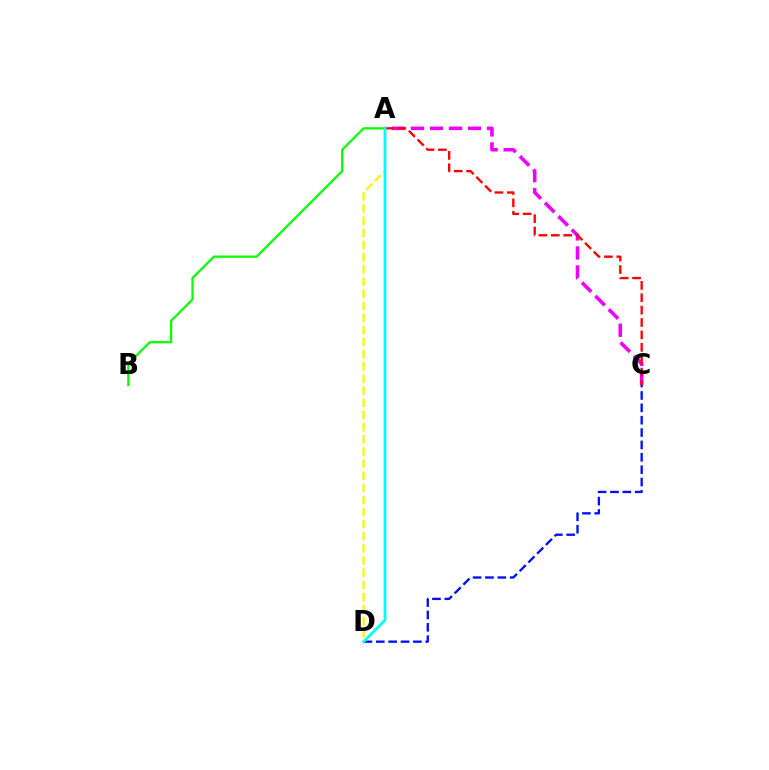{('A', 'C'): [{'color': '#ee00ff', 'line_style': 'dashed', 'thickness': 2.58}, {'color': '#ff0000', 'line_style': 'dashed', 'thickness': 1.68}], ('C', 'D'): [{'color': '#0010ff', 'line_style': 'dashed', 'thickness': 1.68}], ('A', 'B'): [{'color': '#08ff00', 'line_style': 'solid', 'thickness': 1.65}], ('A', 'D'): [{'color': '#fcf500', 'line_style': 'dashed', 'thickness': 1.65}, {'color': '#00fff6', 'line_style': 'solid', 'thickness': 2.0}]}